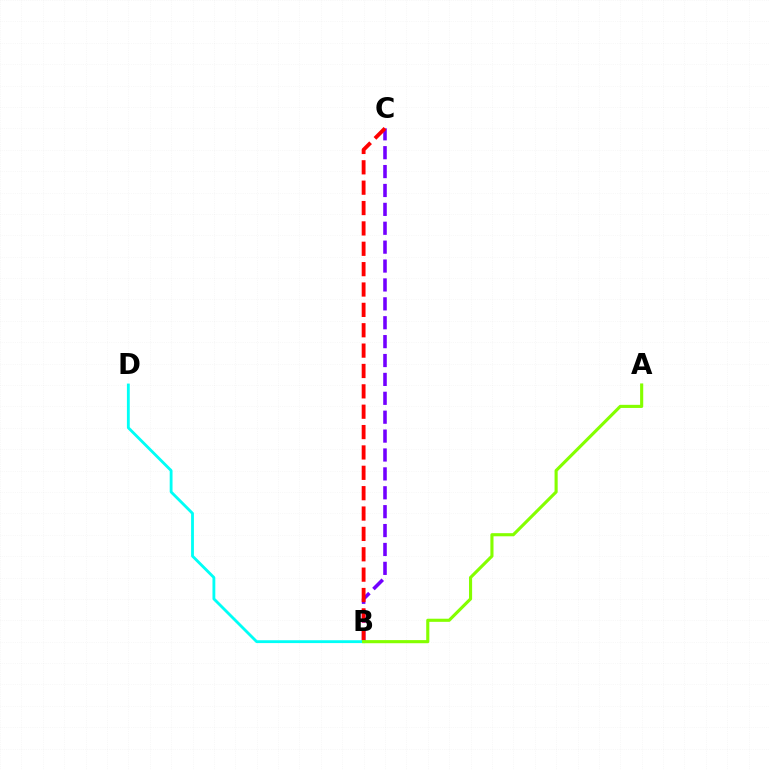{('B', 'C'): [{'color': '#7200ff', 'line_style': 'dashed', 'thickness': 2.57}, {'color': '#ff0000', 'line_style': 'dashed', 'thickness': 2.77}], ('B', 'D'): [{'color': '#00fff6', 'line_style': 'solid', 'thickness': 2.04}], ('A', 'B'): [{'color': '#84ff00', 'line_style': 'solid', 'thickness': 2.24}]}